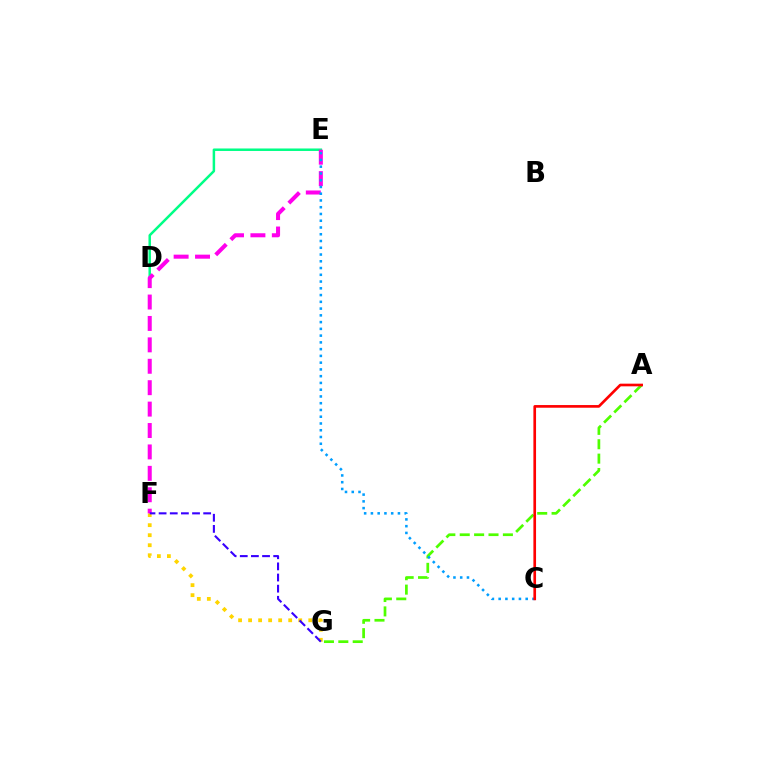{('A', 'G'): [{'color': '#4fff00', 'line_style': 'dashed', 'thickness': 1.95}], ('D', 'E'): [{'color': '#00ff86', 'line_style': 'solid', 'thickness': 1.8}], ('F', 'G'): [{'color': '#ffd500', 'line_style': 'dotted', 'thickness': 2.72}, {'color': '#3700ff', 'line_style': 'dashed', 'thickness': 1.51}], ('E', 'F'): [{'color': '#ff00ed', 'line_style': 'dashed', 'thickness': 2.91}], ('C', 'E'): [{'color': '#009eff', 'line_style': 'dotted', 'thickness': 1.84}], ('A', 'C'): [{'color': '#ff0000', 'line_style': 'solid', 'thickness': 1.92}]}